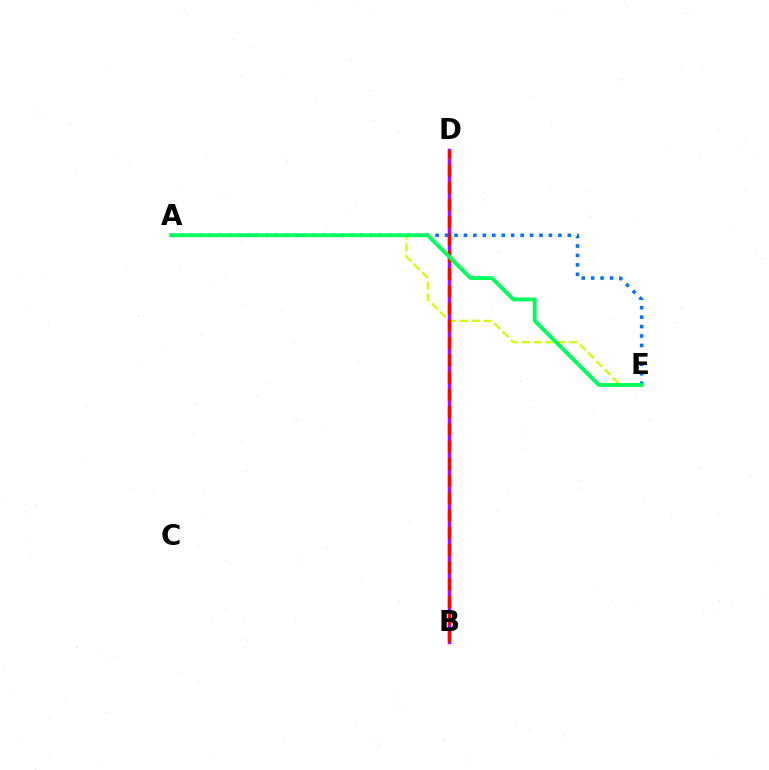{('A', 'E'): [{'color': '#d1ff00', 'line_style': 'dashed', 'thickness': 1.6}, {'color': '#0074ff', 'line_style': 'dotted', 'thickness': 2.57}, {'color': '#00ff5c', 'line_style': 'solid', 'thickness': 2.78}], ('B', 'D'): [{'color': '#b900ff', 'line_style': 'solid', 'thickness': 2.51}, {'color': '#ff0000', 'line_style': 'dashed', 'thickness': 2.34}]}